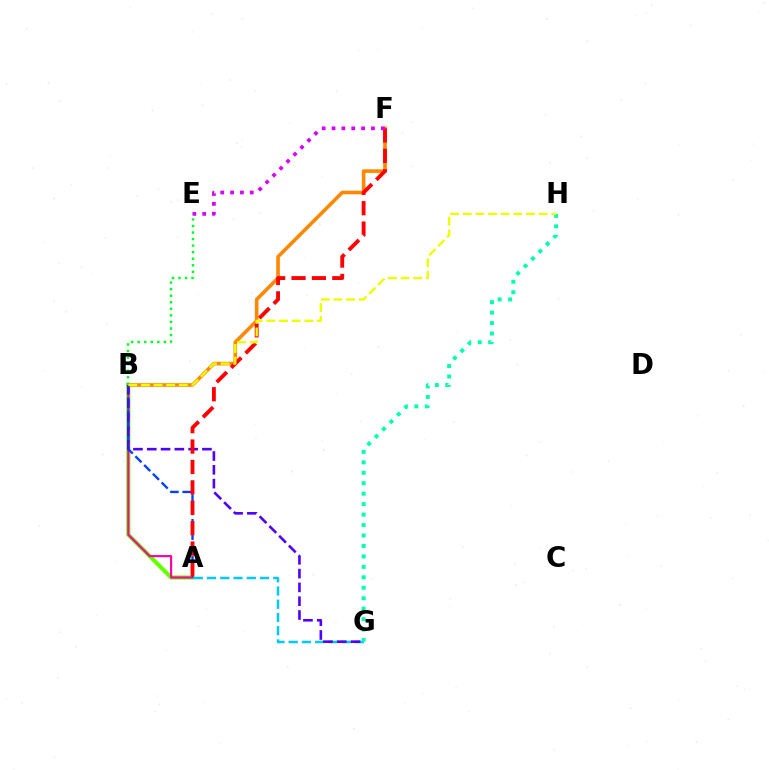{('A', 'B'): [{'color': '#66ff00', 'line_style': 'solid', 'thickness': 2.95}, {'color': '#ff00a0', 'line_style': 'solid', 'thickness': 1.54}, {'color': '#003fff', 'line_style': 'dashed', 'thickness': 1.68}], ('A', 'G'): [{'color': '#00c7ff', 'line_style': 'dashed', 'thickness': 1.8}], ('B', 'F'): [{'color': '#ff8800', 'line_style': 'solid', 'thickness': 2.6}], ('B', 'G'): [{'color': '#4f00ff', 'line_style': 'dashed', 'thickness': 1.87}], ('A', 'F'): [{'color': '#ff0000', 'line_style': 'dashed', 'thickness': 2.77}], ('E', 'F'): [{'color': '#d600ff', 'line_style': 'dotted', 'thickness': 2.68}], ('G', 'H'): [{'color': '#00ffaf', 'line_style': 'dotted', 'thickness': 2.84}], ('B', 'E'): [{'color': '#00ff27', 'line_style': 'dotted', 'thickness': 1.78}], ('B', 'H'): [{'color': '#eeff00', 'line_style': 'dashed', 'thickness': 1.72}]}